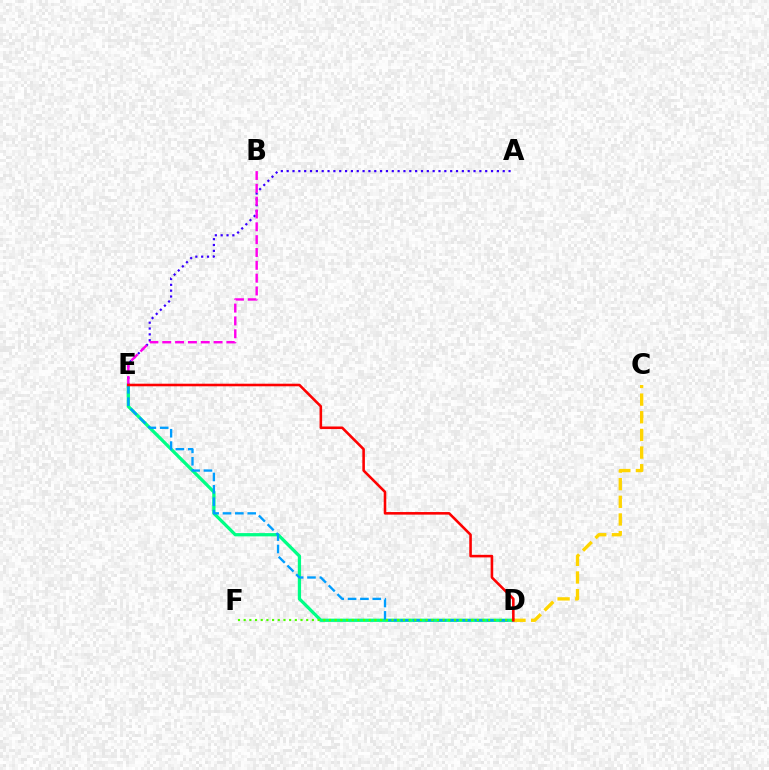{('A', 'E'): [{'color': '#3700ff', 'line_style': 'dotted', 'thickness': 1.59}], ('D', 'E'): [{'color': '#00ff86', 'line_style': 'solid', 'thickness': 2.35}, {'color': '#009eff', 'line_style': 'dashed', 'thickness': 1.68}, {'color': '#ff0000', 'line_style': 'solid', 'thickness': 1.85}], ('C', 'D'): [{'color': '#ffd500', 'line_style': 'dashed', 'thickness': 2.4}], ('B', 'E'): [{'color': '#ff00ed', 'line_style': 'dashed', 'thickness': 1.74}], ('D', 'F'): [{'color': '#4fff00', 'line_style': 'dotted', 'thickness': 1.55}]}